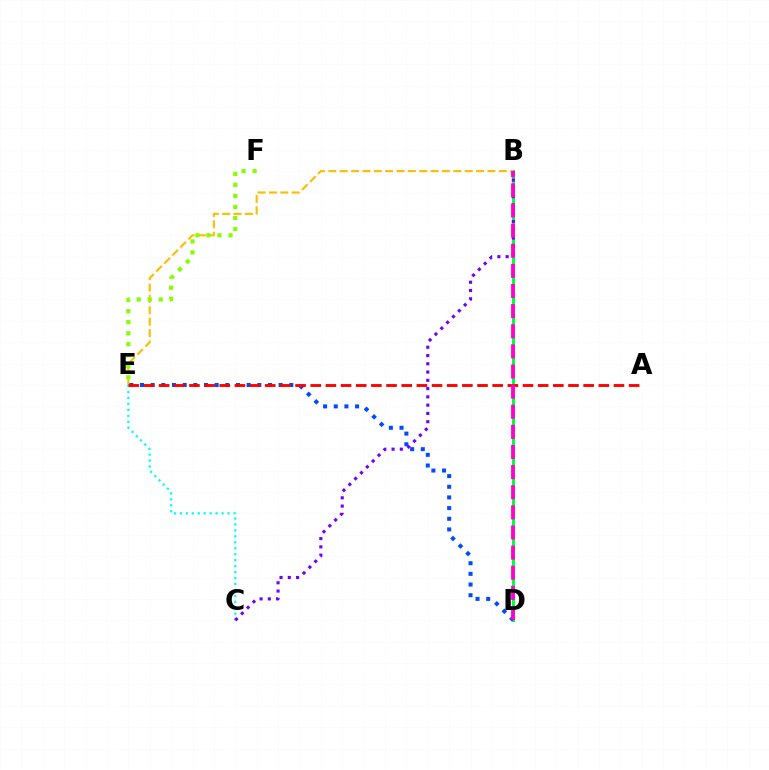{('B', 'D'): [{'color': '#00ff39', 'line_style': 'solid', 'thickness': 2.14}, {'color': '#ff00cf', 'line_style': 'dashed', 'thickness': 2.73}], ('B', 'E'): [{'color': '#ffbd00', 'line_style': 'dashed', 'thickness': 1.54}], ('D', 'E'): [{'color': '#004bff', 'line_style': 'dotted', 'thickness': 2.9}], ('E', 'F'): [{'color': '#84ff00', 'line_style': 'dotted', 'thickness': 3.0}], ('C', 'E'): [{'color': '#00fff6', 'line_style': 'dotted', 'thickness': 1.62}], ('A', 'E'): [{'color': '#ff0000', 'line_style': 'dashed', 'thickness': 2.06}], ('B', 'C'): [{'color': '#7200ff', 'line_style': 'dotted', 'thickness': 2.25}]}